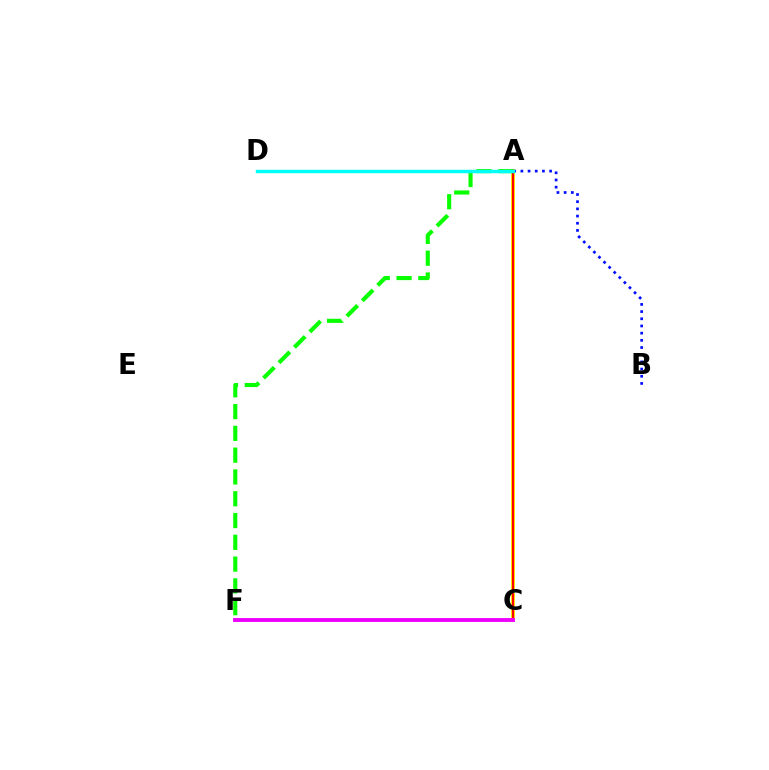{('A', 'C'): [{'color': '#fcf500', 'line_style': 'solid', 'thickness': 2.87}, {'color': '#ff0000', 'line_style': 'solid', 'thickness': 1.56}], ('A', 'F'): [{'color': '#08ff00', 'line_style': 'dashed', 'thickness': 2.96}], ('C', 'F'): [{'color': '#ee00ff', 'line_style': 'solid', 'thickness': 2.79}], ('A', 'B'): [{'color': '#0010ff', 'line_style': 'dotted', 'thickness': 1.95}], ('A', 'D'): [{'color': '#00fff6', 'line_style': 'solid', 'thickness': 2.47}]}